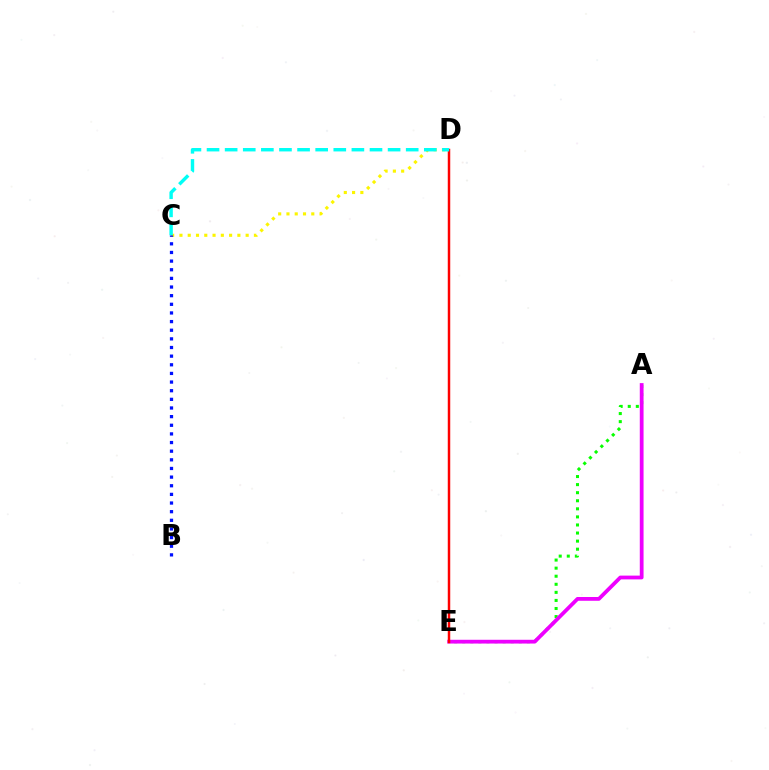{('A', 'E'): [{'color': '#08ff00', 'line_style': 'dotted', 'thickness': 2.19}, {'color': '#ee00ff', 'line_style': 'solid', 'thickness': 2.72}], ('C', 'D'): [{'color': '#fcf500', 'line_style': 'dotted', 'thickness': 2.25}, {'color': '#00fff6', 'line_style': 'dashed', 'thickness': 2.46}], ('D', 'E'): [{'color': '#ff0000', 'line_style': 'solid', 'thickness': 1.79}], ('B', 'C'): [{'color': '#0010ff', 'line_style': 'dotted', 'thickness': 2.35}]}